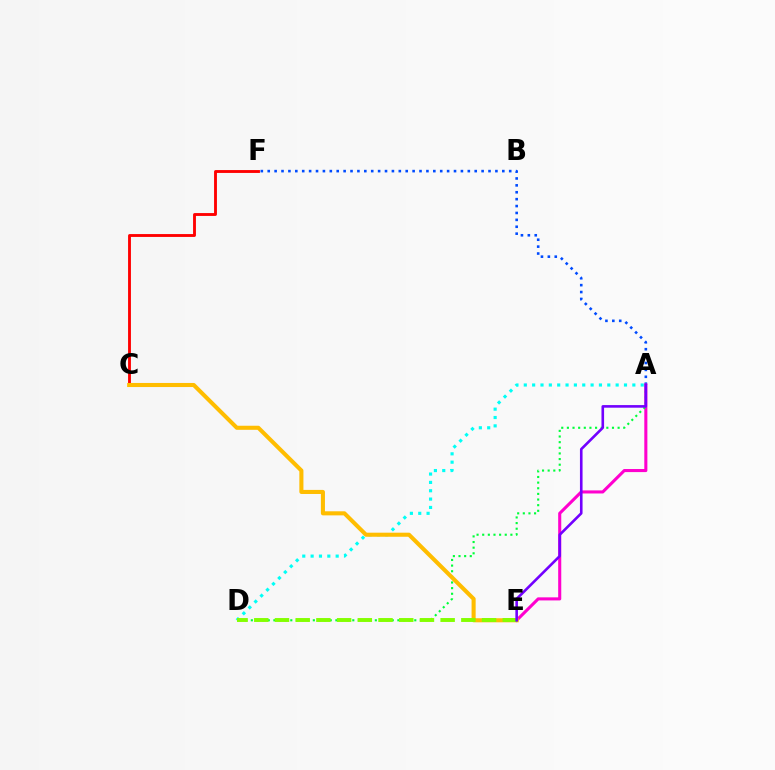{('A', 'F'): [{'color': '#004bff', 'line_style': 'dotted', 'thickness': 1.87}], ('A', 'E'): [{'color': '#ff00cf', 'line_style': 'solid', 'thickness': 2.21}, {'color': '#7200ff', 'line_style': 'solid', 'thickness': 1.88}], ('C', 'F'): [{'color': '#ff0000', 'line_style': 'solid', 'thickness': 2.06}], ('A', 'D'): [{'color': '#00ff39', 'line_style': 'dotted', 'thickness': 1.53}, {'color': '#00fff6', 'line_style': 'dotted', 'thickness': 2.27}], ('C', 'E'): [{'color': '#ffbd00', 'line_style': 'solid', 'thickness': 2.93}], ('D', 'E'): [{'color': '#84ff00', 'line_style': 'dashed', 'thickness': 2.81}]}